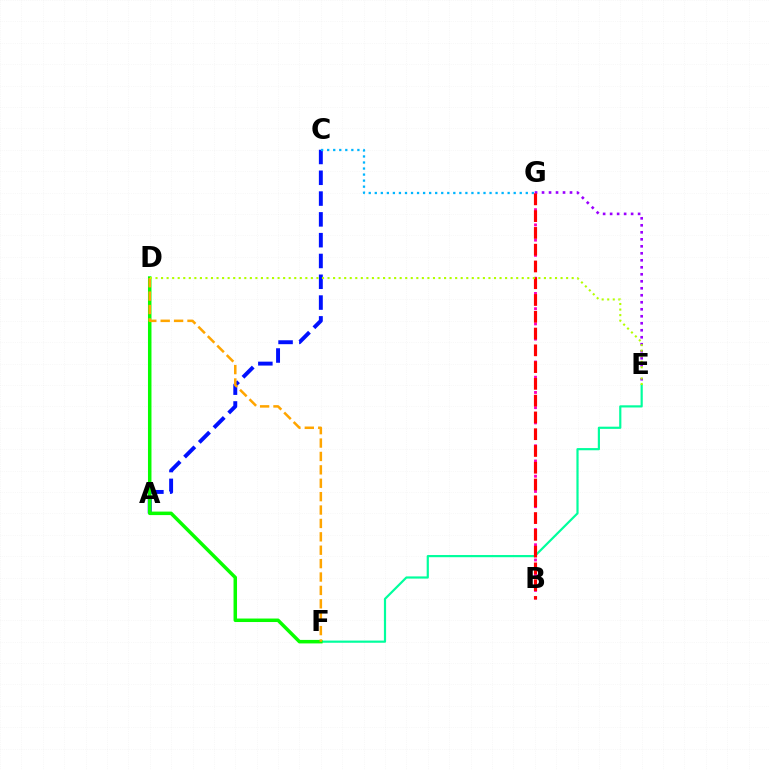{('E', 'F'): [{'color': '#00ff9d', 'line_style': 'solid', 'thickness': 1.57}], ('E', 'G'): [{'color': '#9b00ff', 'line_style': 'dotted', 'thickness': 1.9}], ('A', 'C'): [{'color': '#0010ff', 'line_style': 'dashed', 'thickness': 2.83}], ('D', 'F'): [{'color': '#08ff00', 'line_style': 'solid', 'thickness': 2.52}, {'color': '#ffa500', 'line_style': 'dashed', 'thickness': 1.82}], ('B', 'G'): [{'color': '#ff00bd', 'line_style': 'dotted', 'thickness': 2.07}, {'color': '#ff0000', 'line_style': 'dashed', 'thickness': 2.28}], ('C', 'G'): [{'color': '#00b5ff', 'line_style': 'dotted', 'thickness': 1.64}], ('D', 'E'): [{'color': '#b3ff00', 'line_style': 'dotted', 'thickness': 1.51}]}